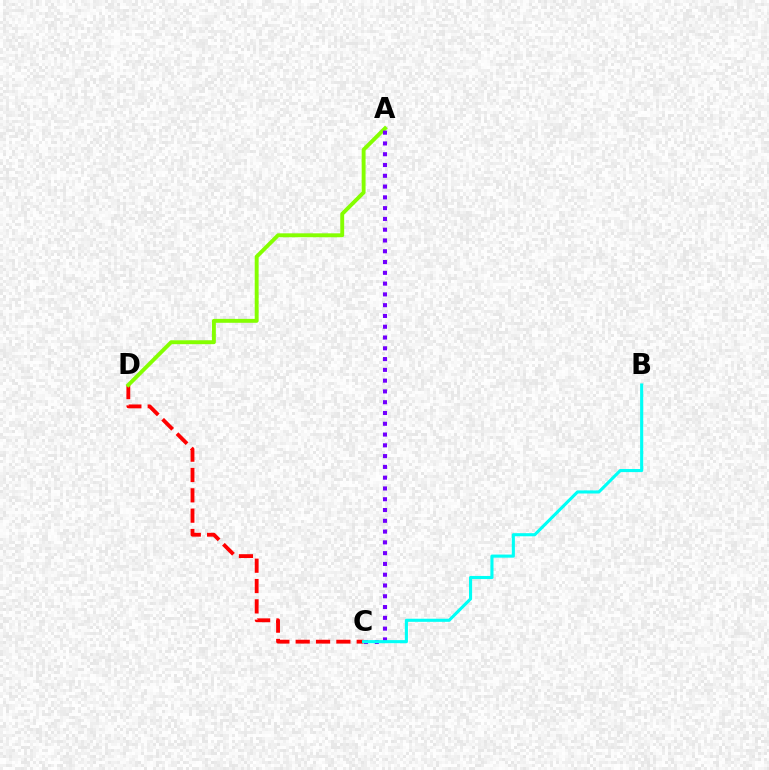{('C', 'D'): [{'color': '#ff0000', 'line_style': 'dashed', 'thickness': 2.76}], ('A', 'D'): [{'color': '#84ff00', 'line_style': 'solid', 'thickness': 2.81}], ('A', 'C'): [{'color': '#7200ff', 'line_style': 'dotted', 'thickness': 2.93}], ('B', 'C'): [{'color': '#00fff6', 'line_style': 'solid', 'thickness': 2.23}]}